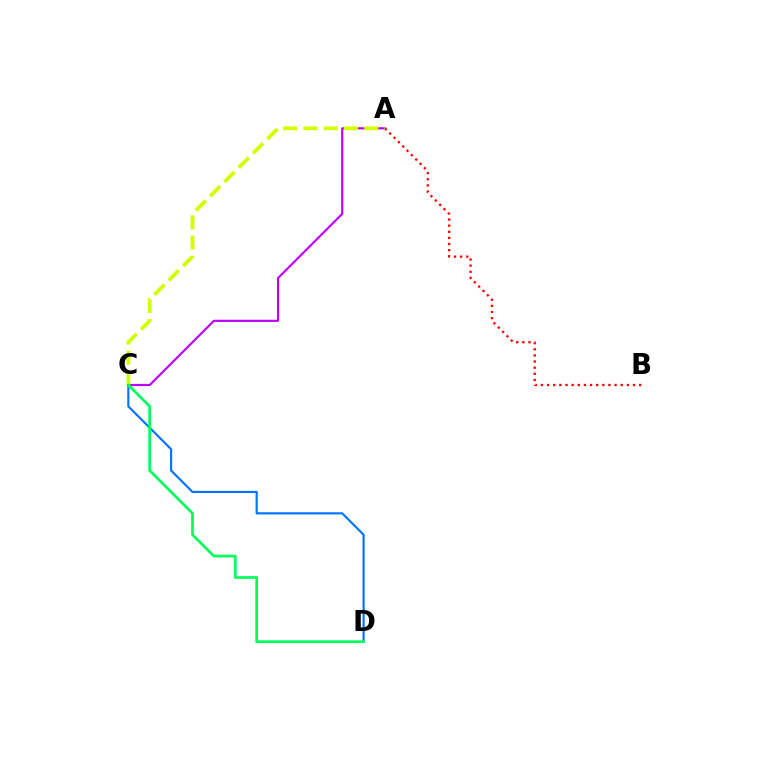{('C', 'D'): [{'color': '#0074ff', 'line_style': 'solid', 'thickness': 1.55}, {'color': '#00ff5c', 'line_style': 'solid', 'thickness': 1.96}], ('A', 'B'): [{'color': '#ff0000', 'line_style': 'dotted', 'thickness': 1.67}], ('A', 'C'): [{'color': '#b900ff', 'line_style': 'solid', 'thickness': 1.55}, {'color': '#d1ff00', 'line_style': 'dashed', 'thickness': 2.75}]}